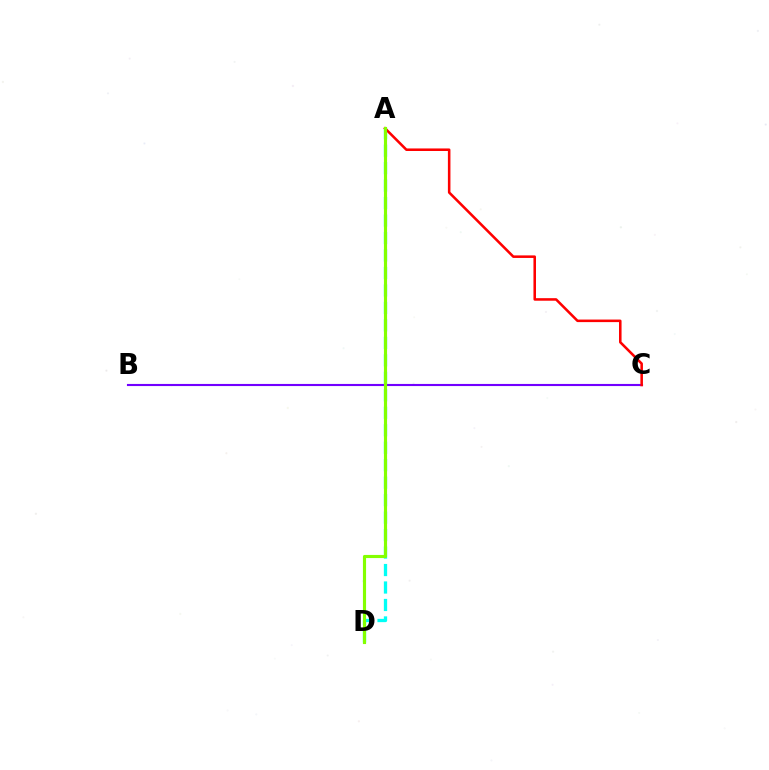{('B', 'C'): [{'color': '#7200ff', 'line_style': 'solid', 'thickness': 1.53}], ('A', 'D'): [{'color': '#00fff6', 'line_style': 'dashed', 'thickness': 2.37}, {'color': '#84ff00', 'line_style': 'solid', 'thickness': 2.26}], ('A', 'C'): [{'color': '#ff0000', 'line_style': 'solid', 'thickness': 1.84}]}